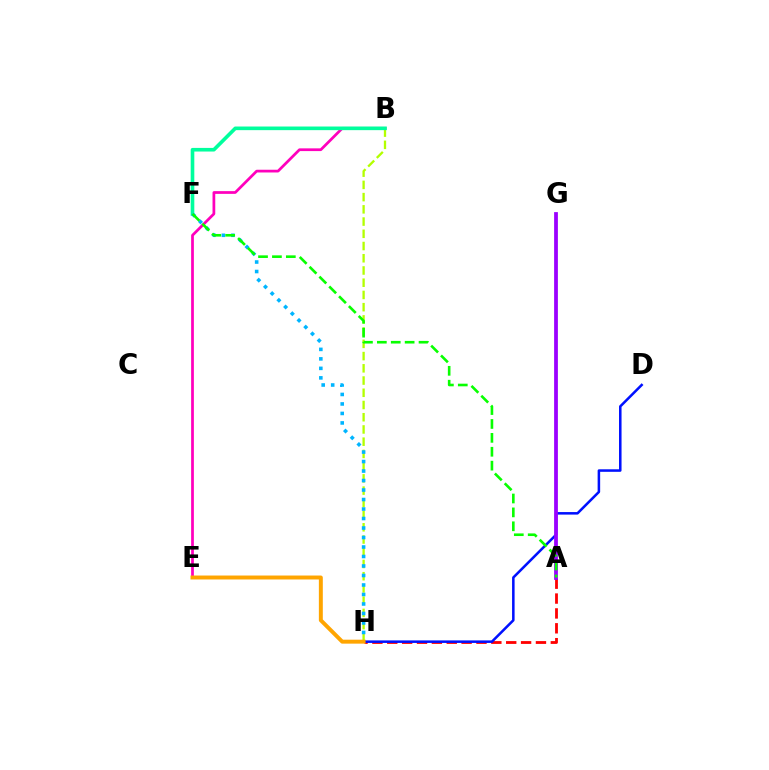{('B', 'H'): [{'color': '#b3ff00', 'line_style': 'dashed', 'thickness': 1.66}], ('B', 'E'): [{'color': '#ff00bd', 'line_style': 'solid', 'thickness': 1.97}], ('B', 'F'): [{'color': '#00ff9d', 'line_style': 'solid', 'thickness': 2.61}], ('A', 'H'): [{'color': '#ff0000', 'line_style': 'dashed', 'thickness': 2.02}], ('F', 'H'): [{'color': '#00b5ff', 'line_style': 'dotted', 'thickness': 2.58}], ('D', 'H'): [{'color': '#0010ff', 'line_style': 'solid', 'thickness': 1.82}], ('A', 'G'): [{'color': '#9b00ff', 'line_style': 'solid', 'thickness': 2.71}], ('A', 'F'): [{'color': '#08ff00', 'line_style': 'dashed', 'thickness': 1.89}], ('E', 'H'): [{'color': '#ffa500', 'line_style': 'solid', 'thickness': 2.84}]}